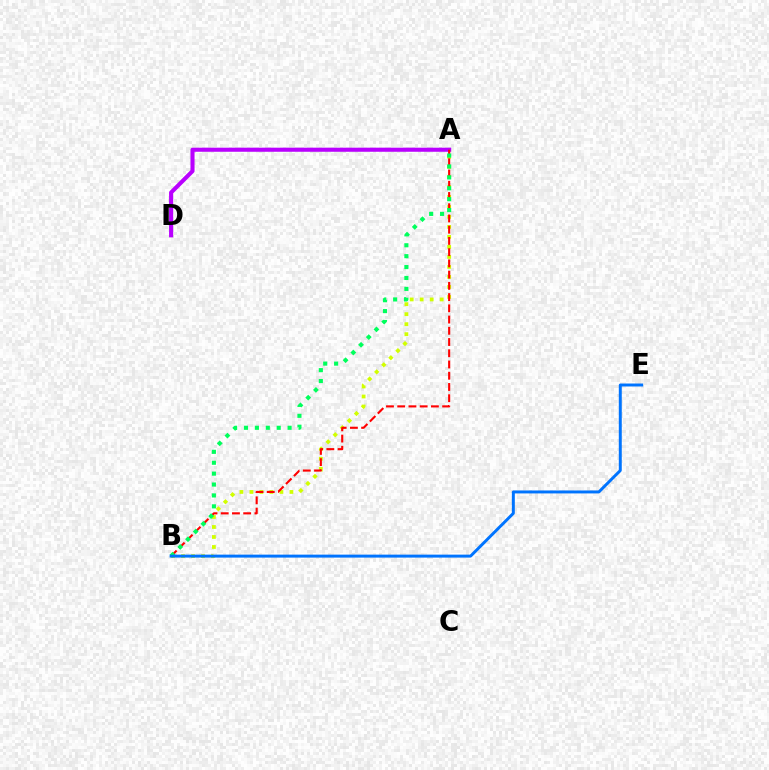{('A', 'B'): [{'color': '#d1ff00', 'line_style': 'dotted', 'thickness': 2.72}, {'color': '#ff0000', 'line_style': 'dashed', 'thickness': 1.53}, {'color': '#00ff5c', 'line_style': 'dotted', 'thickness': 2.96}], ('A', 'D'): [{'color': '#b900ff', 'line_style': 'solid', 'thickness': 2.94}], ('B', 'E'): [{'color': '#0074ff', 'line_style': 'solid', 'thickness': 2.13}]}